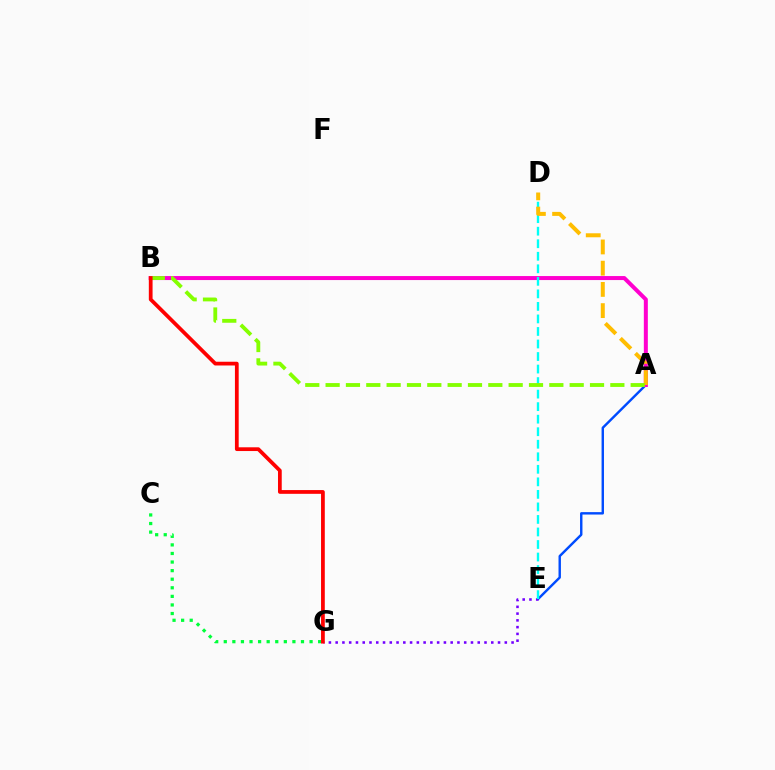{('A', 'E'): [{'color': '#004bff', 'line_style': 'solid', 'thickness': 1.74}], ('C', 'G'): [{'color': '#00ff39', 'line_style': 'dotted', 'thickness': 2.33}], ('E', 'G'): [{'color': '#7200ff', 'line_style': 'dotted', 'thickness': 1.84}], ('A', 'B'): [{'color': '#ff00cf', 'line_style': 'solid', 'thickness': 2.88}, {'color': '#84ff00', 'line_style': 'dashed', 'thickness': 2.76}], ('D', 'E'): [{'color': '#00fff6', 'line_style': 'dashed', 'thickness': 1.7}], ('A', 'D'): [{'color': '#ffbd00', 'line_style': 'dashed', 'thickness': 2.88}], ('B', 'G'): [{'color': '#ff0000', 'line_style': 'solid', 'thickness': 2.7}]}